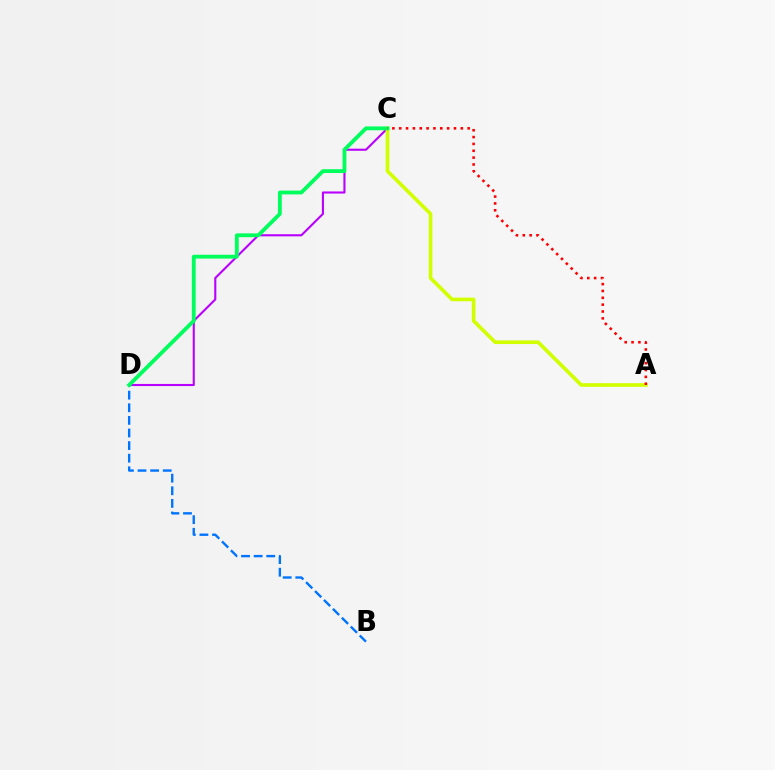{('C', 'D'): [{'color': '#b900ff', 'line_style': 'solid', 'thickness': 1.51}, {'color': '#00ff5c', 'line_style': 'solid', 'thickness': 2.75}], ('A', 'C'): [{'color': '#d1ff00', 'line_style': 'solid', 'thickness': 2.63}, {'color': '#ff0000', 'line_style': 'dotted', 'thickness': 1.86}], ('B', 'D'): [{'color': '#0074ff', 'line_style': 'dashed', 'thickness': 1.71}]}